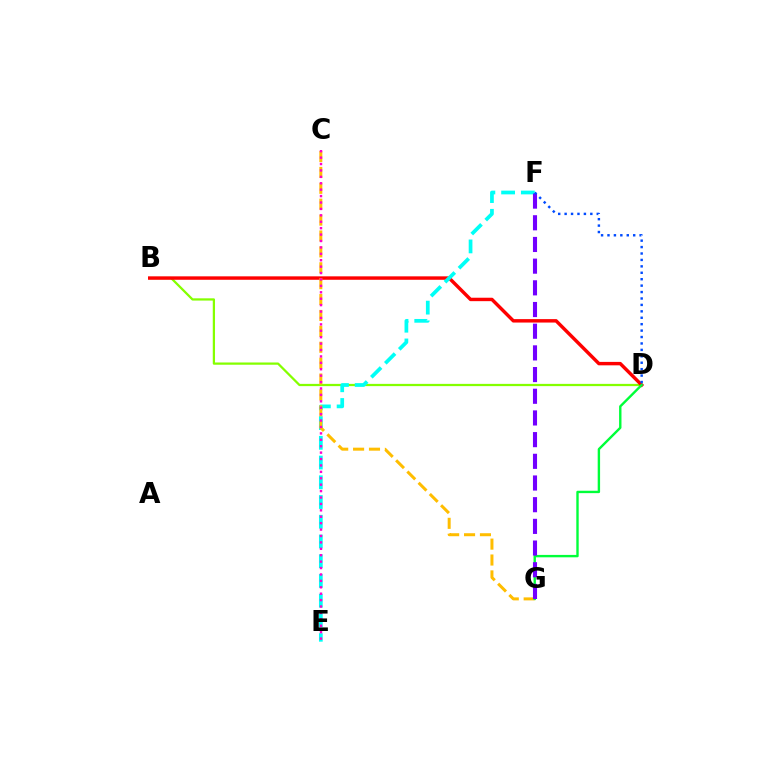{('B', 'D'): [{'color': '#84ff00', 'line_style': 'solid', 'thickness': 1.62}, {'color': '#ff0000', 'line_style': 'solid', 'thickness': 2.47}], ('E', 'F'): [{'color': '#00fff6', 'line_style': 'dashed', 'thickness': 2.68}], ('C', 'G'): [{'color': '#ffbd00', 'line_style': 'dashed', 'thickness': 2.16}], ('D', 'G'): [{'color': '#00ff39', 'line_style': 'solid', 'thickness': 1.72}], ('C', 'E'): [{'color': '#ff00cf', 'line_style': 'dotted', 'thickness': 1.74}], ('F', 'G'): [{'color': '#7200ff', 'line_style': 'dashed', 'thickness': 2.95}], ('D', 'F'): [{'color': '#004bff', 'line_style': 'dotted', 'thickness': 1.75}]}